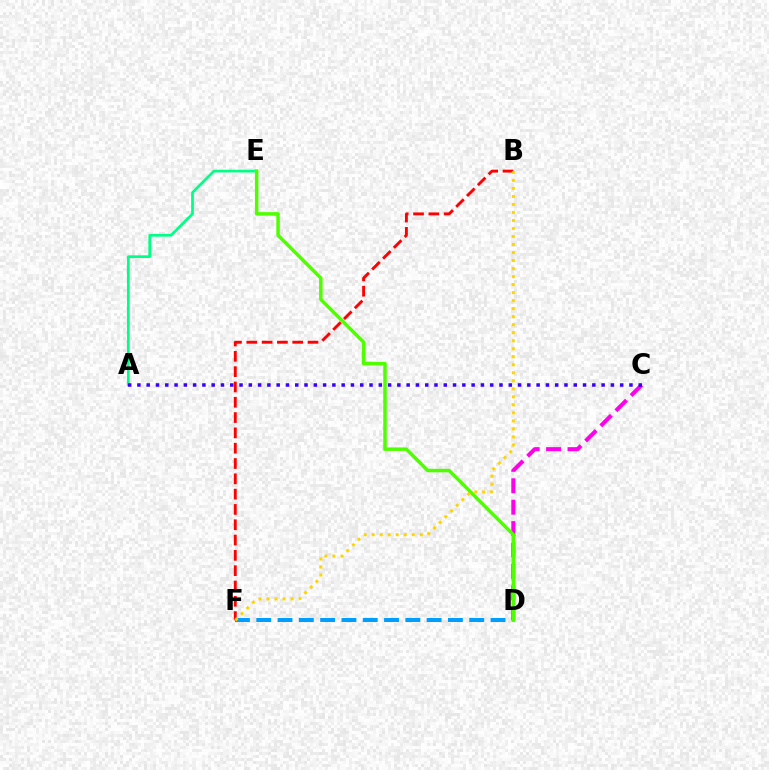{('D', 'F'): [{'color': '#009eff', 'line_style': 'dashed', 'thickness': 2.89}], ('C', 'D'): [{'color': '#ff00ed', 'line_style': 'dashed', 'thickness': 2.91}], ('A', 'E'): [{'color': '#00ff86', 'line_style': 'solid', 'thickness': 1.96}], ('D', 'E'): [{'color': '#4fff00', 'line_style': 'solid', 'thickness': 2.51}], ('B', 'F'): [{'color': '#ff0000', 'line_style': 'dashed', 'thickness': 2.08}, {'color': '#ffd500', 'line_style': 'dotted', 'thickness': 2.18}], ('A', 'C'): [{'color': '#3700ff', 'line_style': 'dotted', 'thickness': 2.52}]}